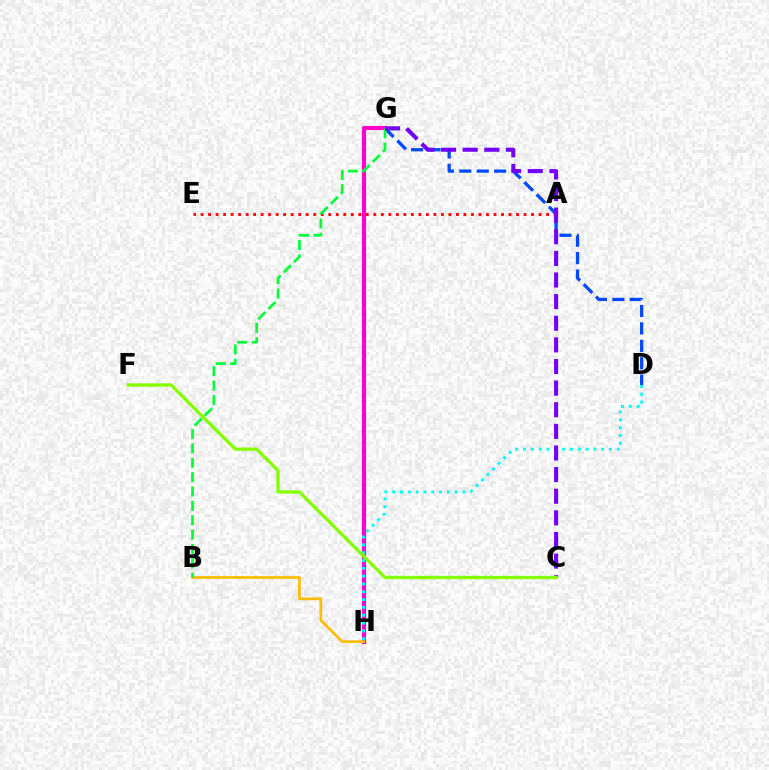{('G', 'H'): [{'color': '#ff00cf', 'line_style': 'solid', 'thickness': 2.96}], ('D', 'G'): [{'color': '#004bff', 'line_style': 'dashed', 'thickness': 2.37}], ('D', 'H'): [{'color': '#00fff6', 'line_style': 'dotted', 'thickness': 2.12}], ('A', 'E'): [{'color': '#ff0000', 'line_style': 'dotted', 'thickness': 2.04}], ('B', 'H'): [{'color': '#ffbd00', 'line_style': 'solid', 'thickness': 1.95}], ('B', 'G'): [{'color': '#00ff39', 'line_style': 'dashed', 'thickness': 1.95}], ('C', 'G'): [{'color': '#7200ff', 'line_style': 'dashed', 'thickness': 2.94}], ('C', 'F'): [{'color': '#84ff00', 'line_style': 'solid', 'thickness': 2.39}]}